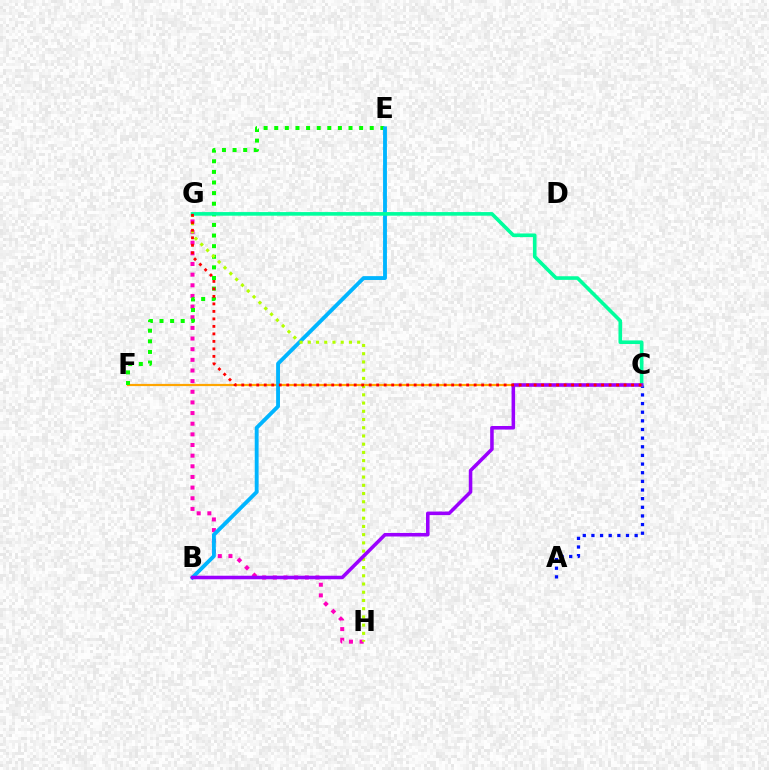{('A', 'C'): [{'color': '#0010ff', 'line_style': 'dotted', 'thickness': 2.35}], ('G', 'H'): [{'color': '#ff00bd', 'line_style': 'dotted', 'thickness': 2.89}, {'color': '#b3ff00', 'line_style': 'dotted', 'thickness': 2.23}], ('C', 'F'): [{'color': '#ffa500', 'line_style': 'solid', 'thickness': 1.59}], ('E', 'F'): [{'color': '#08ff00', 'line_style': 'dotted', 'thickness': 2.88}], ('B', 'E'): [{'color': '#00b5ff', 'line_style': 'solid', 'thickness': 2.78}], ('C', 'G'): [{'color': '#00ff9d', 'line_style': 'solid', 'thickness': 2.6}, {'color': '#ff0000', 'line_style': 'dotted', 'thickness': 2.04}], ('B', 'C'): [{'color': '#9b00ff', 'line_style': 'solid', 'thickness': 2.55}]}